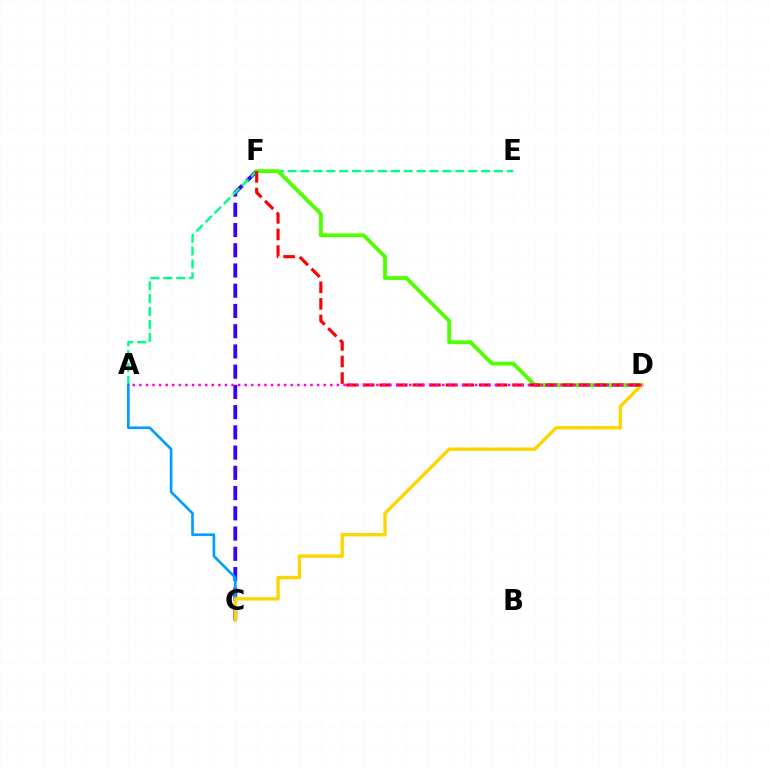{('C', 'F'): [{'color': '#3700ff', 'line_style': 'dashed', 'thickness': 2.75}], ('A', 'E'): [{'color': '#00ff86', 'line_style': 'dashed', 'thickness': 1.75}], ('A', 'C'): [{'color': '#009eff', 'line_style': 'solid', 'thickness': 1.91}], ('D', 'F'): [{'color': '#4fff00', 'line_style': 'solid', 'thickness': 2.76}, {'color': '#ff0000', 'line_style': 'dashed', 'thickness': 2.26}], ('C', 'D'): [{'color': '#ffd500', 'line_style': 'solid', 'thickness': 2.41}], ('A', 'D'): [{'color': '#ff00ed', 'line_style': 'dotted', 'thickness': 1.79}]}